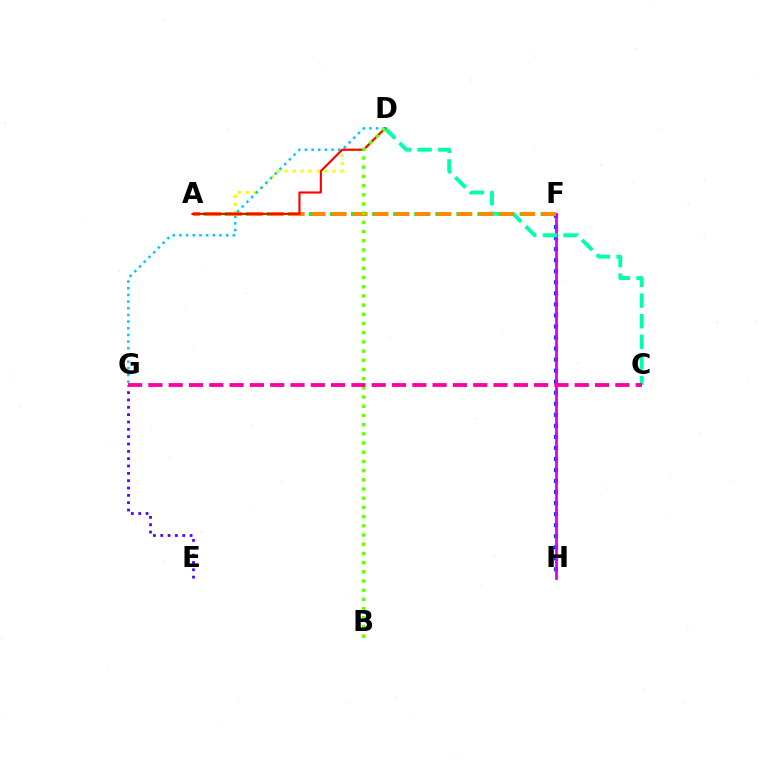{('F', 'H'): [{'color': '#003fff', 'line_style': 'dotted', 'thickness': 3.0}, {'color': '#d600ff', 'line_style': 'solid', 'thickness': 1.99}], ('A', 'D'): [{'color': '#eeff00', 'line_style': 'dotted', 'thickness': 2.17}, {'color': '#ff0000', 'line_style': 'solid', 'thickness': 1.53}], ('E', 'G'): [{'color': '#4f00ff', 'line_style': 'dotted', 'thickness': 1.99}], ('C', 'D'): [{'color': '#00ffaf', 'line_style': 'dashed', 'thickness': 2.8}], ('A', 'F'): [{'color': '#00ff27', 'line_style': 'dotted', 'thickness': 2.86}, {'color': '#ff8800', 'line_style': 'dashed', 'thickness': 2.85}], ('D', 'G'): [{'color': '#00c7ff', 'line_style': 'dotted', 'thickness': 1.81}], ('B', 'D'): [{'color': '#66ff00', 'line_style': 'dotted', 'thickness': 2.5}], ('C', 'G'): [{'color': '#ff00a0', 'line_style': 'dashed', 'thickness': 2.76}]}